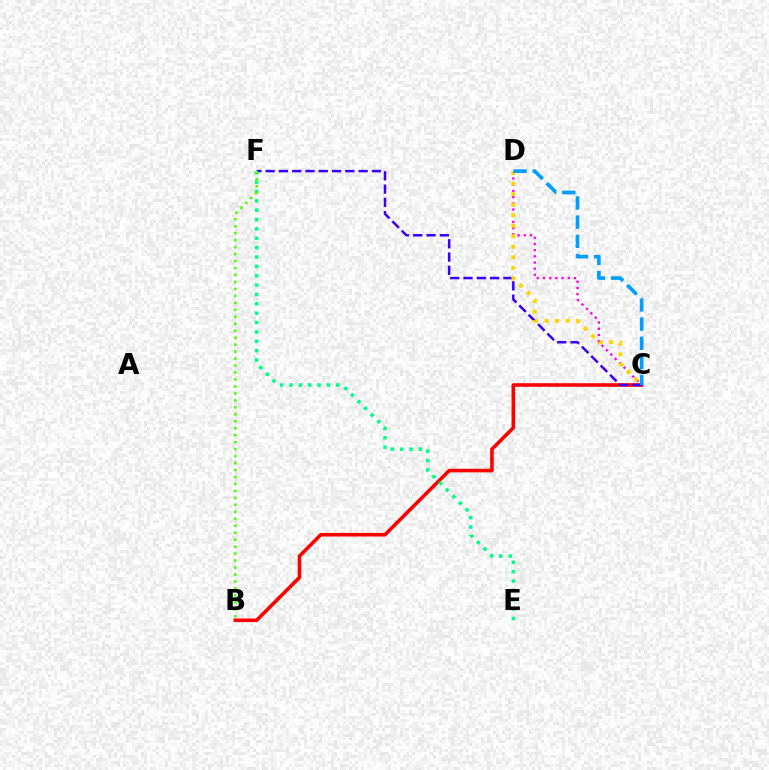{('C', 'D'): [{'color': '#ff00ed', 'line_style': 'dotted', 'thickness': 1.69}, {'color': '#ffd500', 'line_style': 'dotted', 'thickness': 2.86}, {'color': '#009eff', 'line_style': 'dashed', 'thickness': 2.61}], ('B', 'C'): [{'color': '#ff0000', 'line_style': 'solid', 'thickness': 2.58}], ('C', 'F'): [{'color': '#3700ff', 'line_style': 'dashed', 'thickness': 1.8}], ('E', 'F'): [{'color': '#00ff86', 'line_style': 'dotted', 'thickness': 2.54}], ('B', 'F'): [{'color': '#4fff00', 'line_style': 'dotted', 'thickness': 1.89}]}